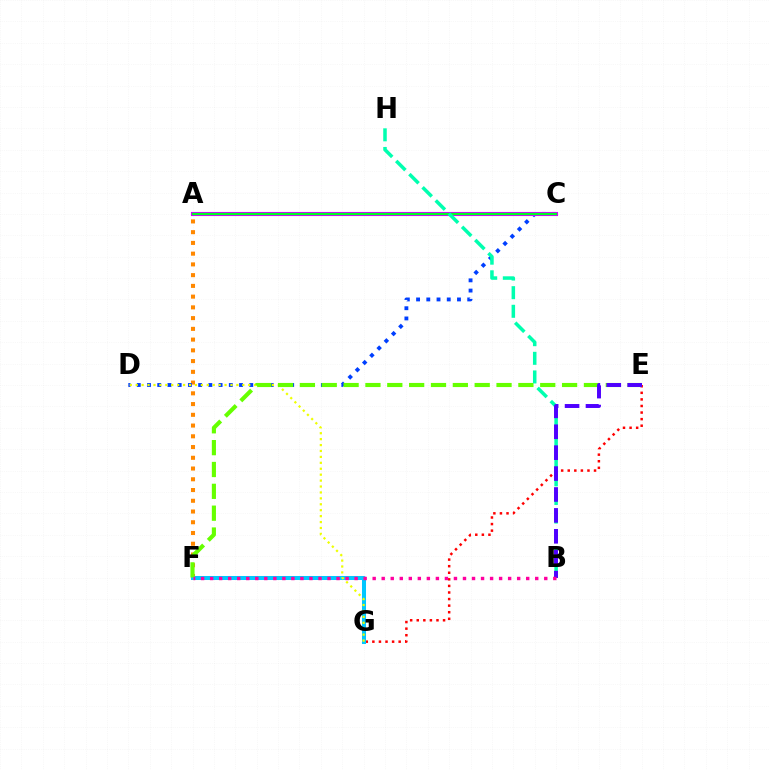{('A', 'F'): [{'color': '#ff8800', 'line_style': 'dotted', 'thickness': 2.92}], ('E', 'G'): [{'color': '#ff0000', 'line_style': 'dotted', 'thickness': 1.79}], ('F', 'G'): [{'color': '#00c7ff', 'line_style': 'solid', 'thickness': 2.9}], ('C', 'D'): [{'color': '#003fff', 'line_style': 'dotted', 'thickness': 2.78}], ('D', 'G'): [{'color': '#eeff00', 'line_style': 'dotted', 'thickness': 1.61}], ('A', 'C'): [{'color': '#d600ff', 'line_style': 'solid', 'thickness': 2.95}, {'color': '#00ff27', 'line_style': 'solid', 'thickness': 1.58}], ('E', 'F'): [{'color': '#66ff00', 'line_style': 'dashed', 'thickness': 2.97}], ('B', 'H'): [{'color': '#00ffaf', 'line_style': 'dashed', 'thickness': 2.53}], ('B', 'E'): [{'color': '#4f00ff', 'line_style': 'dashed', 'thickness': 2.84}], ('B', 'F'): [{'color': '#ff00a0', 'line_style': 'dotted', 'thickness': 2.45}]}